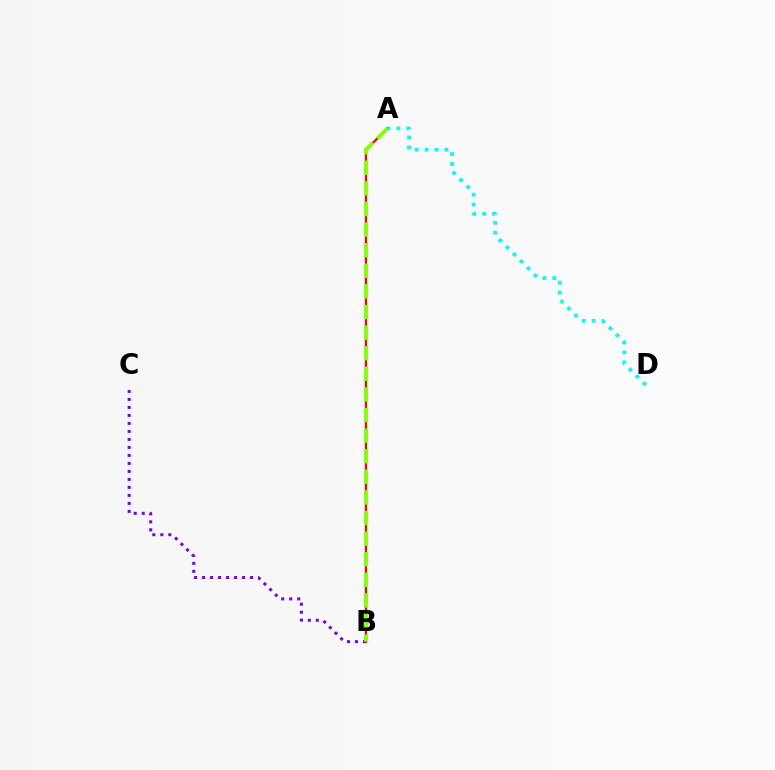{('B', 'C'): [{'color': '#7200ff', 'line_style': 'dotted', 'thickness': 2.17}], ('A', 'B'): [{'color': '#ff0000', 'line_style': 'solid', 'thickness': 1.6}, {'color': '#84ff00', 'line_style': 'dashed', 'thickness': 2.8}], ('A', 'D'): [{'color': '#00fff6', 'line_style': 'dotted', 'thickness': 2.7}]}